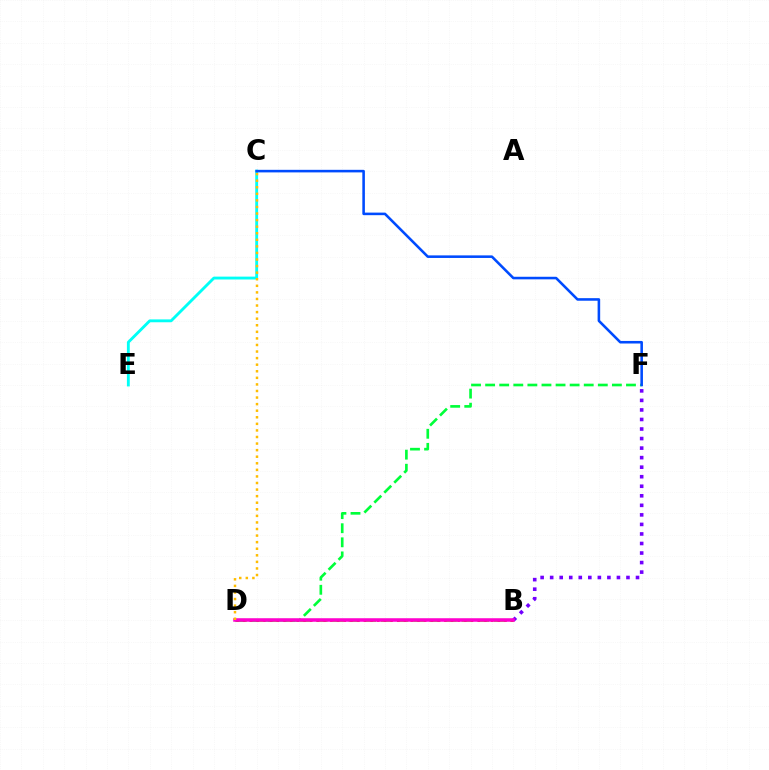{('B', 'D'): [{'color': '#84ff00', 'line_style': 'dashed', 'thickness': 2.19}, {'color': '#ff0000', 'line_style': 'dotted', 'thickness': 1.82}, {'color': '#ff00cf', 'line_style': 'solid', 'thickness': 2.54}], ('D', 'F'): [{'color': '#00ff39', 'line_style': 'dashed', 'thickness': 1.91}], ('C', 'E'): [{'color': '#00fff6', 'line_style': 'solid', 'thickness': 2.06}], ('B', 'F'): [{'color': '#7200ff', 'line_style': 'dotted', 'thickness': 2.59}], ('C', 'D'): [{'color': '#ffbd00', 'line_style': 'dotted', 'thickness': 1.79}], ('C', 'F'): [{'color': '#004bff', 'line_style': 'solid', 'thickness': 1.85}]}